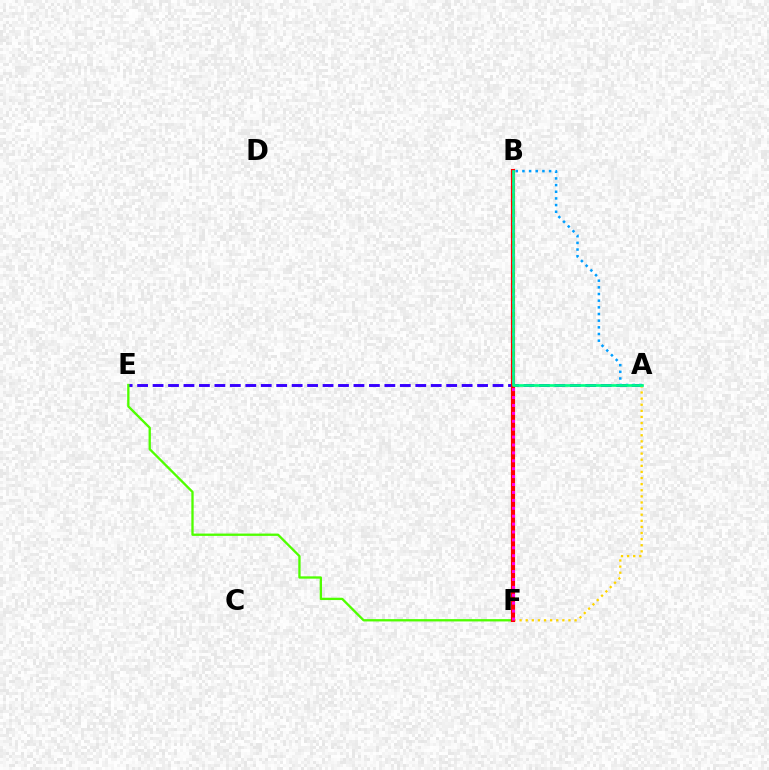{('A', 'E'): [{'color': '#3700ff', 'line_style': 'dashed', 'thickness': 2.1}], ('A', 'F'): [{'color': '#ffd500', 'line_style': 'dotted', 'thickness': 1.66}], ('E', 'F'): [{'color': '#4fff00', 'line_style': 'solid', 'thickness': 1.67}], ('B', 'F'): [{'color': '#ff0000', 'line_style': 'solid', 'thickness': 2.99}, {'color': '#ff00ed', 'line_style': 'dotted', 'thickness': 2.15}], ('A', 'B'): [{'color': '#009eff', 'line_style': 'dotted', 'thickness': 1.81}, {'color': '#00ff86', 'line_style': 'solid', 'thickness': 1.93}]}